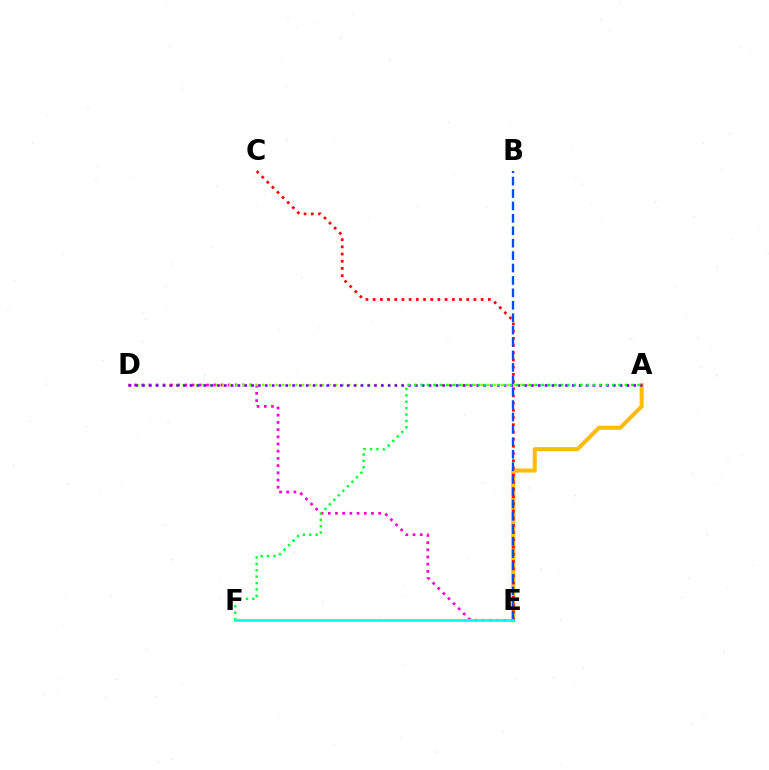{('D', 'E'): [{'color': '#ff00cf', 'line_style': 'dotted', 'thickness': 1.96}], ('A', 'D'): [{'color': '#84ff00', 'line_style': 'dotted', 'thickness': 1.8}, {'color': '#7200ff', 'line_style': 'dotted', 'thickness': 1.85}], ('A', 'E'): [{'color': '#ffbd00', 'line_style': 'solid', 'thickness': 2.91}], ('C', 'E'): [{'color': '#ff0000', 'line_style': 'dotted', 'thickness': 1.96}], ('B', 'E'): [{'color': '#004bff', 'line_style': 'dashed', 'thickness': 1.69}], ('A', 'F'): [{'color': '#00ff39', 'line_style': 'dotted', 'thickness': 1.73}], ('E', 'F'): [{'color': '#00fff6', 'line_style': 'solid', 'thickness': 1.95}]}